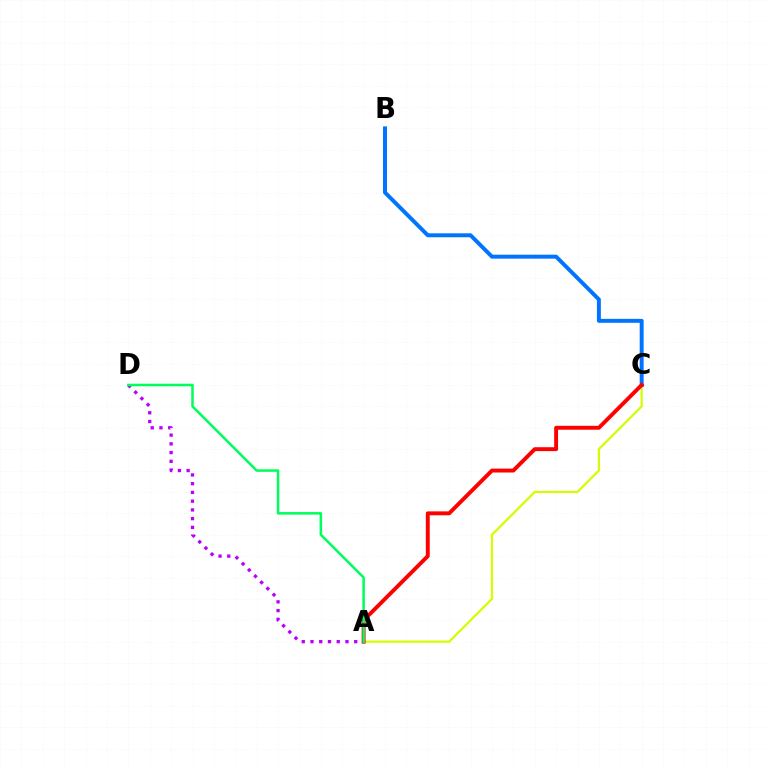{('A', 'C'): [{'color': '#d1ff00', 'line_style': 'solid', 'thickness': 1.6}, {'color': '#ff0000', 'line_style': 'solid', 'thickness': 2.81}], ('B', 'C'): [{'color': '#0074ff', 'line_style': 'solid', 'thickness': 2.85}], ('A', 'D'): [{'color': '#b900ff', 'line_style': 'dotted', 'thickness': 2.38}, {'color': '#00ff5c', 'line_style': 'solid', 'thickness': 1.83}]}